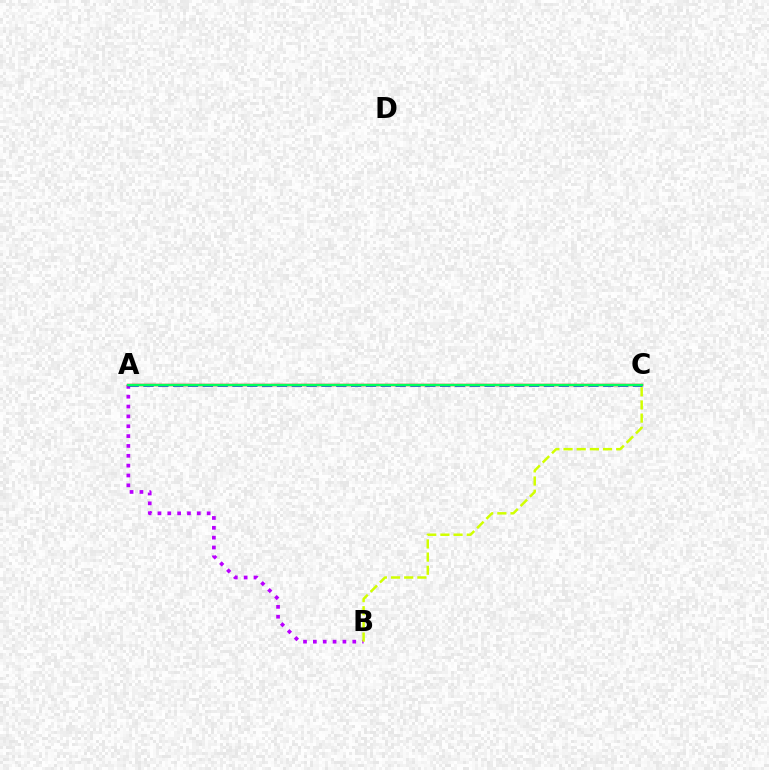{('A', 'B'): [{'color': '#b900ff', 'line_style': 'dotted', 'thickness': 2.68}], ('A', 'C'): [{'color': '#0074ff', 'line_style': 'dashed', 'thickness': 2.01}, {'color': '#ff0000', 'line_style': 'solid', 'thickness': 1.71}, {'color': '#00ff5c', 'line_style': 'solid', 'thickness': 1.67}], ('B', 'C'): [{'color': '#d1ff00', 'line_style': 'dashed', 'thickness': 1.79}]}